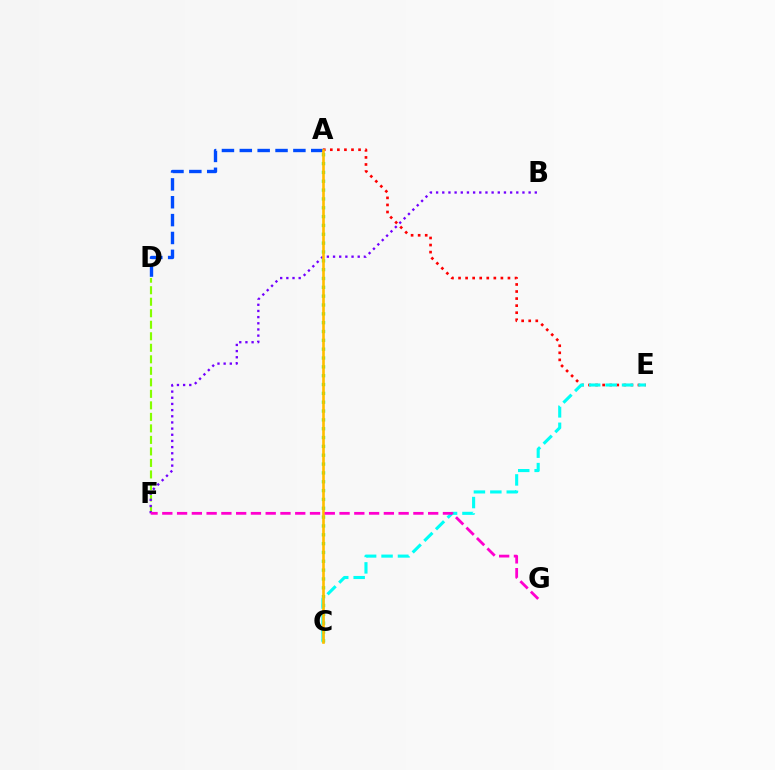{('A', 'C'): [{'color': '#00ff39', 'line_style': 'dotted', 'thickness': 2.4}, {'color': '#ffbd00', 'line_style': 'solid', 'thickness': 1.91}], ('A', 'E'): [{'color': '#ff0000', 'line_style': 'dotted', 'thickness': 1.92}], ('A', 'D'): [{'color': '#004bff', 'line_style': 'dashed', 'thickness': 2.43}], ('D', 'F'): [{'color': '#84ff00', 'line_style': 'dashed', 'thickness': 1.56}], ('C', 'E'): [{'color': '#00fff6', 'line_style': 'dashed', 'thickness': 2.23}], ('B', 'F'): [{'color': '#7200ff', 'line_style': 'dotted', 'thickness': 1.68}], ('F', 'G'): [{'color': '#ff00cf', 'line_style': 'dashed', 'thickness': 2.01}]}